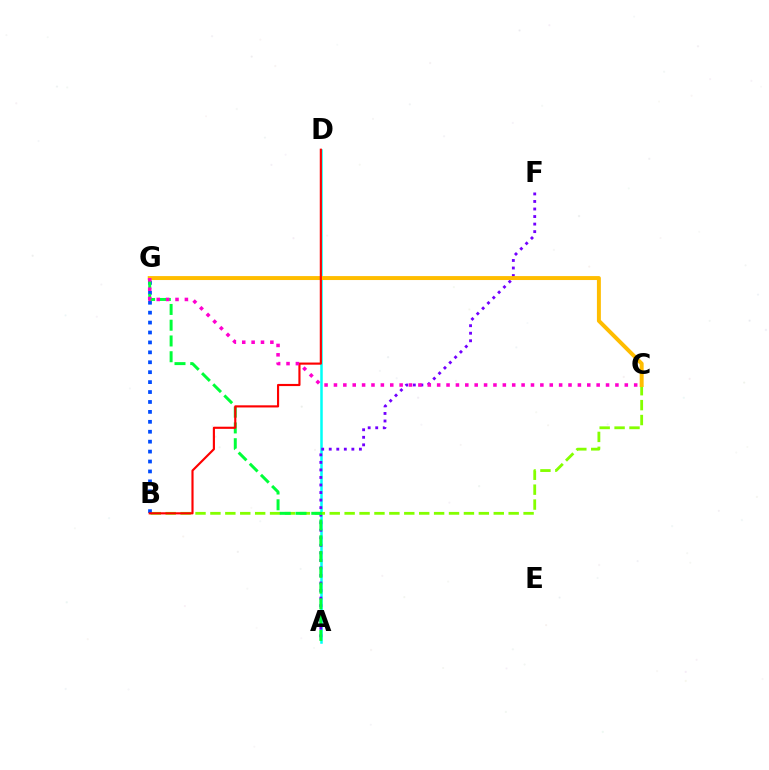{('A', 'D'): [{'color': '#00fff6', 'line_style': 'solid', 'thickness': 1.8}], ('A', 'F'): [{'color': '#7200ff', 'line_style': 'dotted', 'thickness': 2.05}], ('B', 'C'): [{'color': '#84ff00', 'line_style': 'dashed', 'thickness': 2.03}], ('B', 'G'): [{'color': '#004bff', 'line_style': 'dotted', 'thickness': 2.7}], ('A', 'G'): [{'color': '#00ff39', 'line_style': 'dashed', 'thickness': 2.14}], ('C', 'G'): [{'color': '#ffbd00', 'line_style': 'solid', 'thickness': 2.85}, {'color': '#ff00cf', 'line_style': 'dotted', 'thickness': 2.55}], ('B', 'D'): [{'color': '#ff0000', 'line_style': 'solid', 'thickness': 1.54}]}